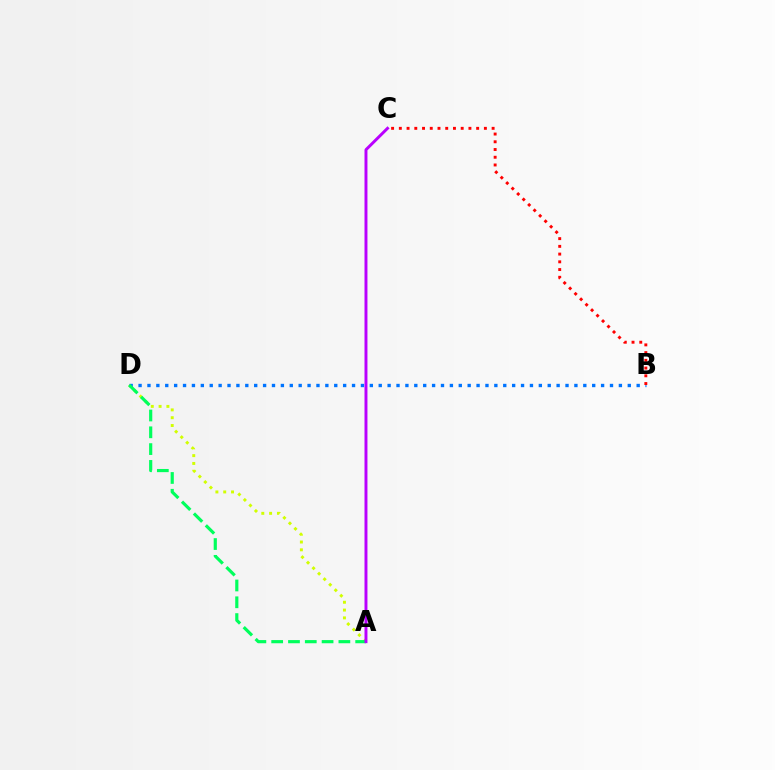{('A', 'D'): [{'color': '#d1ff00', 'line_style': 'dotted', 'thickness': 2.12}, {'color': '#00ff5c', 'line_style': 'dashed', 'thickness': 2.28}], ('B', 'D'): [{'color': '#0074ff', 'line_style': 'dotted', 'thickness': 2.42}], ('B', 'C'): [{'color': '#ff0000', 'line_style': 'dotted', 'thickness': 2.1}], ('A', 'C'): [{'color': '#b900ff', 'line_style': 'solid', 'thickness': 2.12}]}